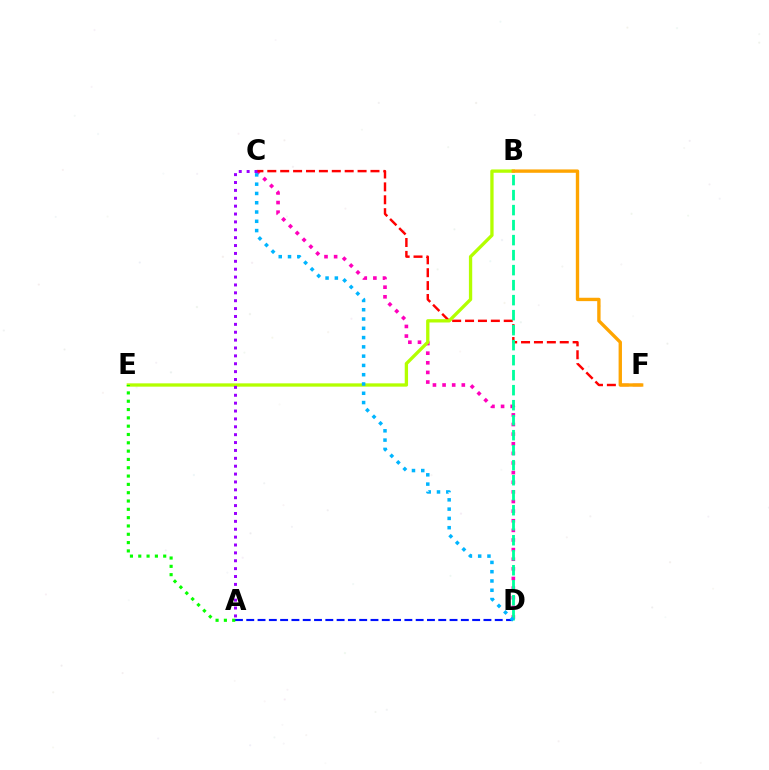{('C', 'D'): [{'color': '#ff00bd', 'line_style': 'dotted', 'thickness': 2.61}, {'color': '#00b5ff', 'line_style': 'dotted', 'thickness': 2.52}], ('C', 'F'): [{'color': '#ff0000', 'line_style': 'dashed', 'thickness': 1.75}], ('B', 'D'): [{'color': '#00ff9d', 'line_style': 'dashed', 'thickness': 2.04}], ('A', 'D'): [{'color': '#0010ff', 'line_style': 'dashed', 'thickness': 1.53}], ('B', 'E'): [{'color': '#b3ff00', 'line_style': 'solid', 'thickness': 2.39}], ('A', 'C'): [{'color': '#9b00ff', 'line_style': 'dotted', 'thickness': 2.14}], ('A', 'E'): [{'color': '#08ff00', 'line_style': 'dotted', 'thickness': 2.26}], ('B', 'F'): [{'color': '#ffa500', 'line_style': 'solid', 'thickness': 2.42}]}